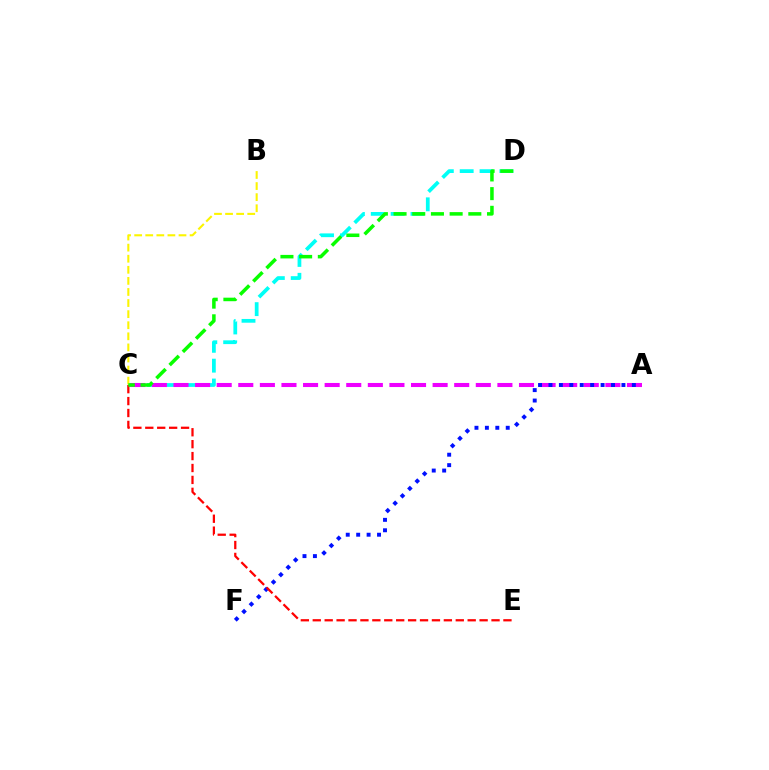{('C', 'D'): [{'color': '#00fff6', 'line_style': 'dashed', 'thickness': 2.7}, {'color': '#08ff00', 'line_style': 'dashed', 'thickness': 2.54}], ('B', 'C'): [{'color': '#fcf500', 'line_style': 'dashed', 'thickness': 1.51}], ('A', 'C'): [{'color': '#ee00ff', 'line_style': 'dashed', 'thickness': 2.93}], ('A', 'F'): [{'color': '#0010ff', 'line_style': 'dotted', 'thickness': 2.83}], ('C', 'E'): [{'color': '#ff0000', 'line_style': 'dashed', 'thickness': 1.62}]}